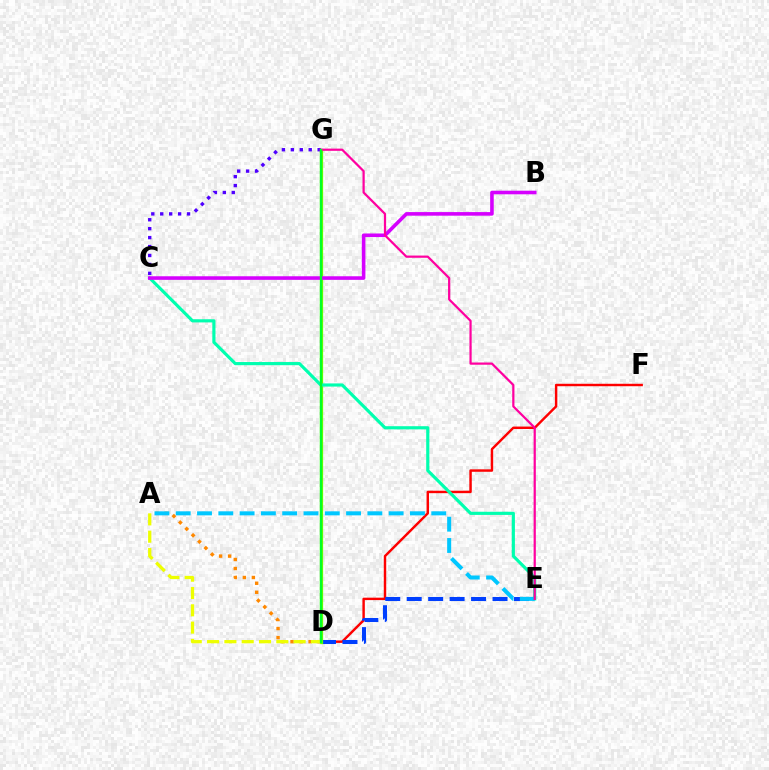{('D', 'F'): [{'color': '#ff0000', 'line_style': 'solid', 'thickness': 1.75}], ('A', 'D'): [{'color': '#ff8800', 'line_style': 'dotted', 'thickness': 2.45}, {'color': '#eeff00', 'line_style': 'dashed', 'thickness': 2.35}], ('D', 'E'): [{'color': '#003fff', 'line_style': 'dashed', 'thickness': 2.91}], ('D', 'G'): [{'color': '#66ff00', 'line_style': 'solid', 'thickness': 2.34}, {'color': '#00ff27', 'line_style': 'solid', 'thickness': 1.66}], ('C', 'E'): [{'color': '#00ffaf', 'line_style': 'solid', 'thickness': 2.27}], ('B', 'C'): [{'color': '#d600ff', 'line_style': 'solid', 'thickness': 2.58}], ('A', 'E'): [{'color': '#00c7ff', 'line_style': 'dashed', 'thickness': 2.89}], ('C', 'G'): [{'color': '#4f00ff', 'line_style': 'dotted', 'thickness': 2.43}], ('E', 'G'): [{'color': '#ff00a0', 'line_style': 'solid', 'thickness': 1.6}]}